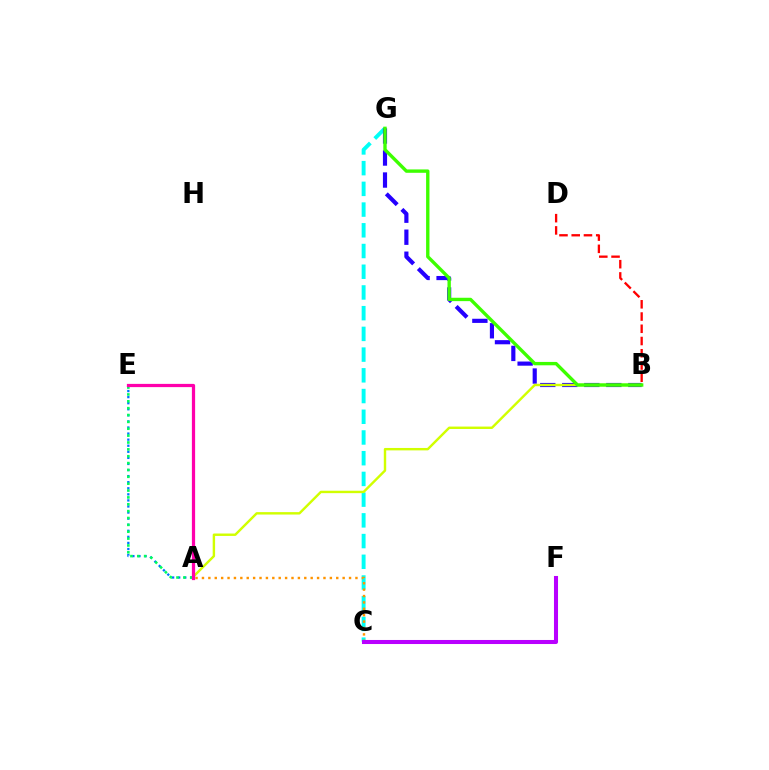{('C', 'G'): [{'color': '#00fff6', 'line_style': 'dashed', 'thickness': 2.81}], ('A', 'E'): [{'color': '#0074ff', 'line_style': 'dotted', 'thickness': 1.65}, {'color': '#00ff5c', 'line_style': 'dotted', 'thickness': 1.87}, {'color': '#ff00ac', 'line_style': 'solid', 'thickness': 2.33}], ('A', 'C'): [{'color': '#ff9400', 'line_style': 'dotted', 'thickness': 1.74}], ('B', 'G'): [{'color': '#2500ff', 'line_style': 'dashed', 'thickness': 2.99}, {'color': '#3dff00', 'line_style': 'solid', 'thickness': 2.43}], ('B', 'D'): [{'color': '#ff0000', 'line_style': 'dashed', 'thickness': 1.66}], ('A', 'B'): [{'color': '#d1ff00', 'line_style': 'solid', 'thickness': 1.74}], ('C', 'F'): [{'color': '#b900ff', 'line_style': 'solid', 'thickness': 2.92}]}